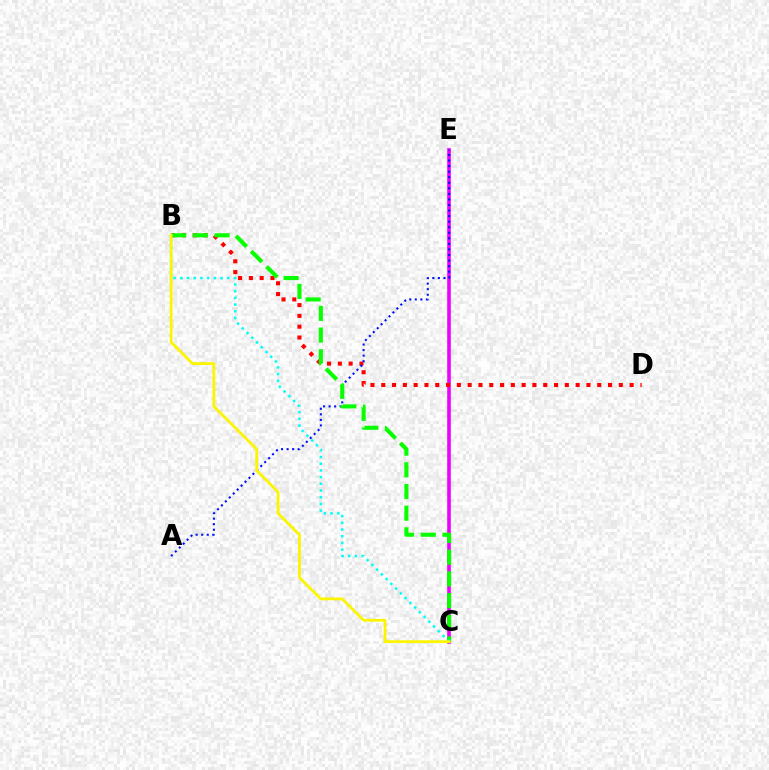{('C', 'E'): [{'color': '#ee00ff', 'line_style': 'solid', 'thickness': 2.59}], ('B', 'D'): [{'color': '#ff0000', 'line_style': 'dotted', 'thickness': 2.93}], ('A', 'E'): [{'color': '#0010ff', 'line_style': 'dotted', 'thickness': 1.51}], ('B', 'C'): [{'color': '#08ff00', 'line_style': 'dashed', 'thickness': 2.95}, {'color': '#00fff6', 'line_style': 'dotted', 'thickness': 1.82}, {'color': '#fcf500', 'line_style': 'solid', 'thickness': 2.0}]}